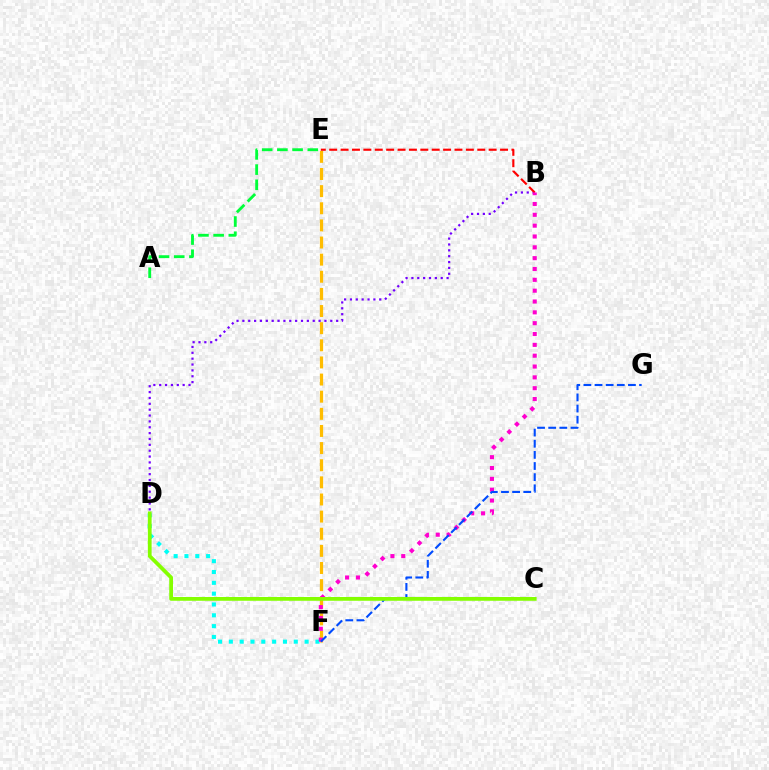{('B', 'D'): [{'color': '#7200ff', 'line_style': 'dotted', 'thickness': 1.59}], ('E', 'F'): [{'color': '#ffbd00', 'line_style': 'dashed', 'thickness': 2.33}], ('D', 'F'): [{'color': '#00fff6', 'line_style': 'dotted', 'thickness': 2.94}], ('A', 'E'): [{'color': '#00ff39', 'line_style': 'dashed', 'thickness': 2.06}], ('B', 'E'): [{'color': '#ff0000', 'line_style': 'dashed', 'thickness': 1.55}], ('B', 'F'): [{'color': '#ff00cf', 'line_style': 'dotted', 'thickness': 2.94}], ('F', 'G'): [{'color': '#004bff', 'line_style': 'dashed', 'thickness': 1.51}], ('C', 'D'): [{'color': '#84ff00', 'line_style': 'solid', 'thickness': 2.71}]}